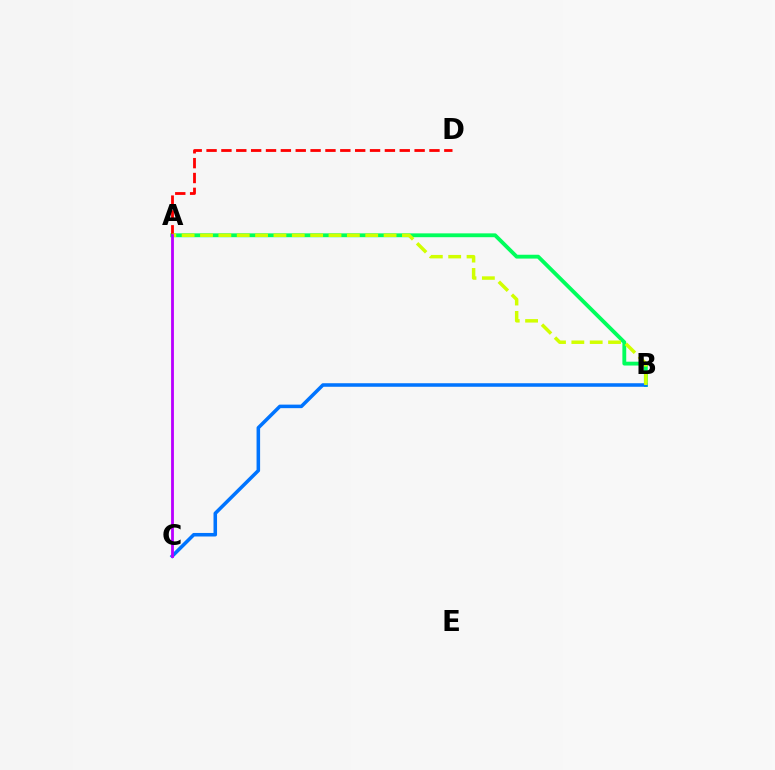{('A', 'B'): [{'color': '#00ff5c', 'line_style': 'solid', 'thickness': 2.76}, {'color': '#d1ff00', 'line_style': 'dashed', 'thickness': 2.49}], ('B', 'C'): [{'color': '#0074ff', 'line_style': 'solid', 'thickness': 2.55}], ('A', 'D'): [{'color': '#ff0000', 'line_style': 'dashed', 'thickness': 2.02}], ('A', 'C'): [{'color': '#b900ff', 'line_style': 'solid', 'thickness': 2.03}]}